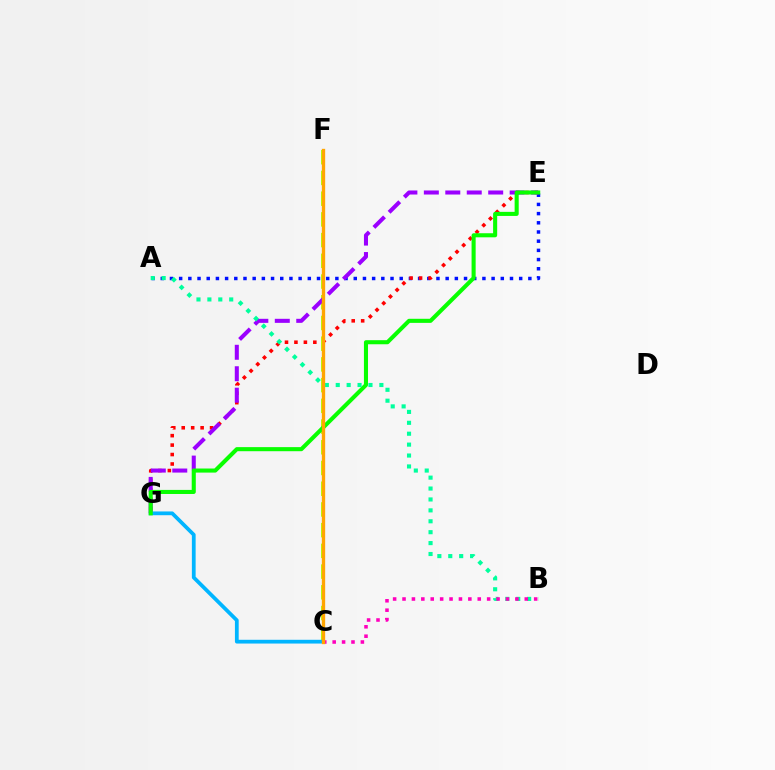{('A', 'E'): [{'color': '#0010ff', 'line_style': 'dotted', 'thickness': 2.5}], ('E', 'G'): [{'color': '#ff0000', 'line_style': 'dotted', 'thickness': 2.57}, {'color': '#9b00ff', 'line_style': 'dashed', 'thickness': 2.91}, {'color': '#08ff00', 'line_style': 'solid', 'thickness': 2.94}], ('C', 'F'): [{'color': '#b3ff00', 'line_style': 'dashed', 'thickness': 2.81}, {'color': '#ffa500', 'line_style': 'solid', 'thickness': 2.4}], ('C', 'G'): [{'color': '#00b5ff', 'line_style': 'solid', 'thickness': 2.71}], ('A', 'B'): [{'color': '#00ff9d', 'line_style': 'dotted', 'thickness': 2.96}], ('B', 'C'): [{'color': '#ff00bd', 'line_style': 'dotted', 'thickness': 2.56}]}